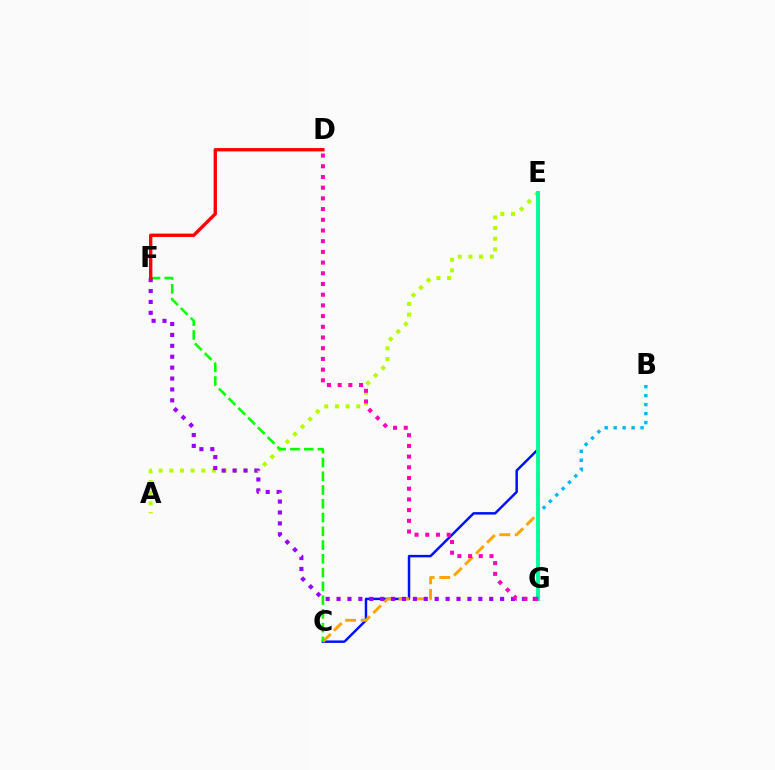{('C', 'E'): [{'color': '#0010ff', 'line_style': 'solid', 'thickness': 1.78}, {'color': '#ffa500', 'line_style': 'dashed', 'thickness': 2.11}], ('A', 'E'): [{'color': '#b3ff00', 'line_style': 'dotted', 'thickness': 2.9}], ('B', 'G'): [{'color': '#00b5ff', 'line_style': 'dotted', 'thickness': 2.44}], ('C', 'F'): [{'color': '#08ff00', 'line_style': 'dashed', 'thickness': 1.87}], ('E', 'G'): [{'color': '#00ff9d', 'line_style': 'solid', 'thickness': 2.75}], ('F', 'G'): [{'color': '#9b00ff', 'line_style': 'dotted', 'thickness': 2.96}], ('D', 'F'): [{'color': '#ff0000', 'line_style': 'solid', 'thickness': 2.41}], ('D', 'G'): [{'color': '#ff00bd', 'line_style': 'dotted', 'thickness': 2.91}]}